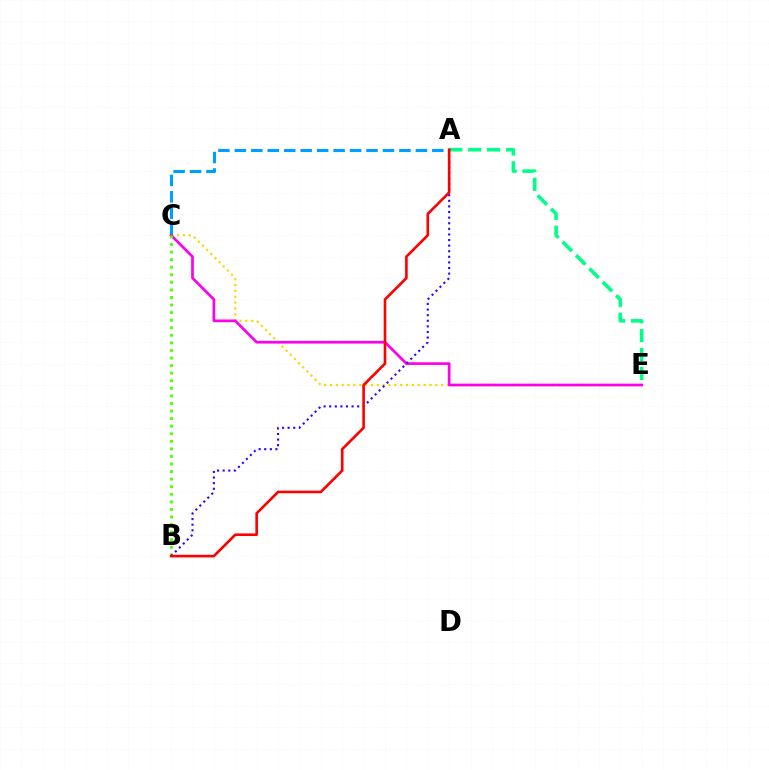{('C', 'E'): [{'color': '#ffd500', 'line_style': 'dotted', 'thickness': 1.59}, {'color': '#ff00ed', 'line_style': 'solid', 'thickness': 1.95}], ('A', 'C'): [{'color': '#009eff', 'line_style': 'dashed', 'thickness': 2.24}], ('B', 'C'): [{'color': '#4fff00', 'line_style': 'dotted', 'thickness': 2.06}], ('A', 'E'): [{'color': '#00ff86', 'line_style': 'dashed', 'thickness': 2.57}], ('A', 'B'): [{'color': '#3700ff', 'line_style': 'dotted', 'thickness': 1.52}, {'color': '#ff0000', 'line_style': 'solid', 'thickness': 1.89}]}